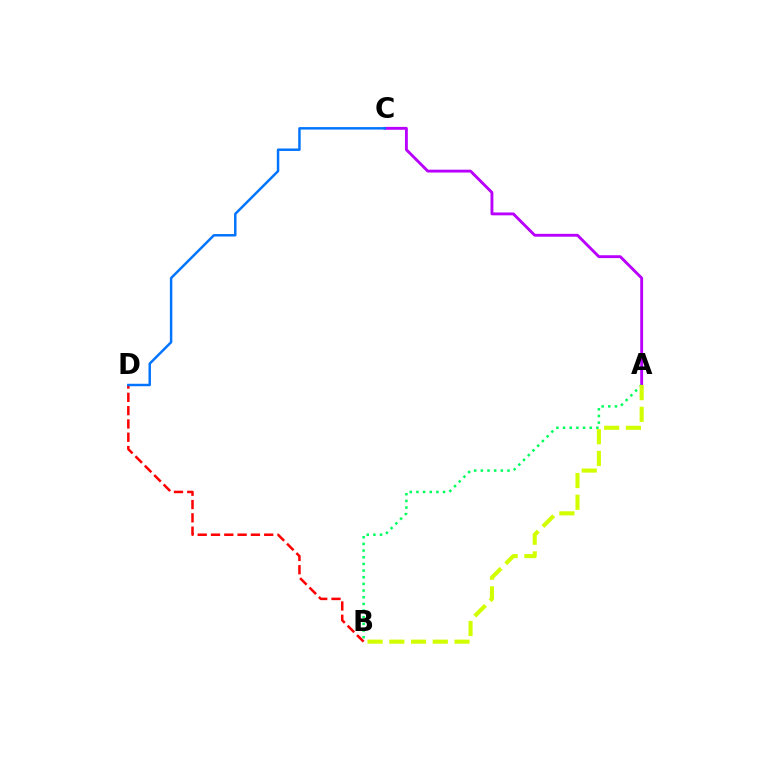{('B', 'D'): [{'color': '#ff0000', 'line_style': 'dashed', 'thickness': 1.81}], ('A', 'C'): [{'color': '#b900ff', 'line_style': 'solid', 'thickness': 2.06}], ('C', 'D'): [{'color': '#0074ff', 'line_style': 'solid', 'thickness': 1.77}], ('A', 'B'): [{'color': '#00ff5c', 'line_style': 'dotted', 'thickness': 1.81}, {'color': '#d1ff00', 'line_style': 'dashed', 'thickness': 2.95}]}